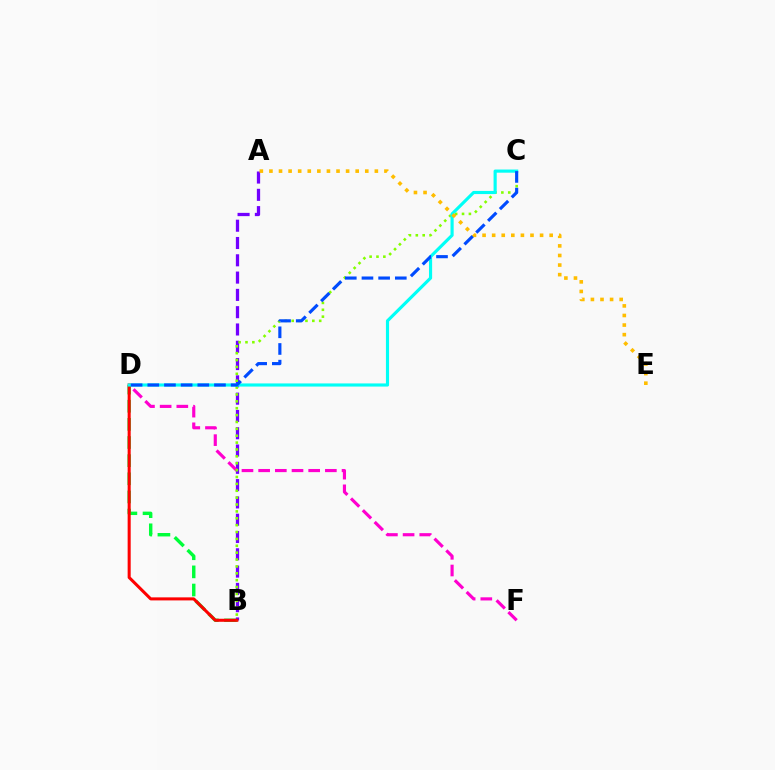{('B', 'D'): [{'color': '#00ff39', 'line_style': 'dashed', 'thickness': 2.46}, {'color': '#ff0000', 'line_style': 'solid', 'thickness': 2.19}], ('A', 'B'): [{'color': '#7200ff', 'line_style': 'dashed', 'thickness': 2.35}], ('D', 'F'): [{'color': '#ff00cf', 'line_style': 'dashed', 'thickness': 2.27}], ('B', 'C'): [{'color': '#84ff00', 'line_style': 'dotted', 'thickness': 1.87}], ('C', 'D'): [{'color': '#00fff6', 'line_style': 'solid', 'thickness': 2.26}, {'color': '#004bff', 'line_style': 'dashed', 'thickness': 2.26}], ('A', 'E'): [{'color': '#ffbd00', 'line_style': 'dotted', 'thickness': 2.6}]}